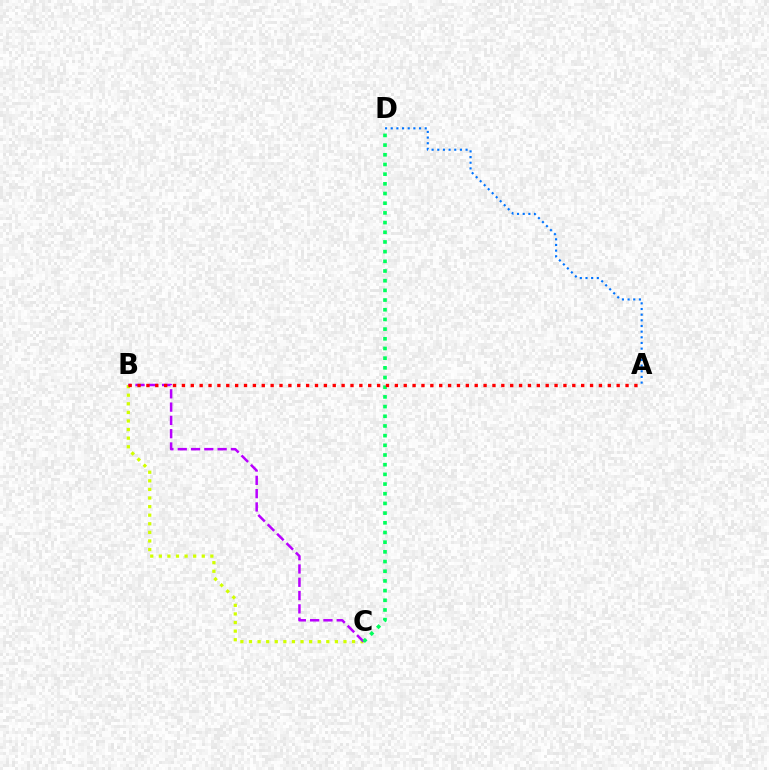{('B', 'C'): [{'color': '#d1ff00', 'line_style': 'dotted', 'thickness': 2.33}, {'color': '#b900ff', 'line_style': 'dashed', 'thickness': 1.81}], ('C', 'D'): [{'color': '#00ff5c', 'line_style': 'dotted', 'thickness': 2.63}], ('A', 'B'): [{'color': '#ff0000', 'line_style': 'dotted', 'thickness': 2.41}], ('A', 'D'): [{'color': '#0074ff', 'line_style': 'dotted', 'thickness': 1.54}]}